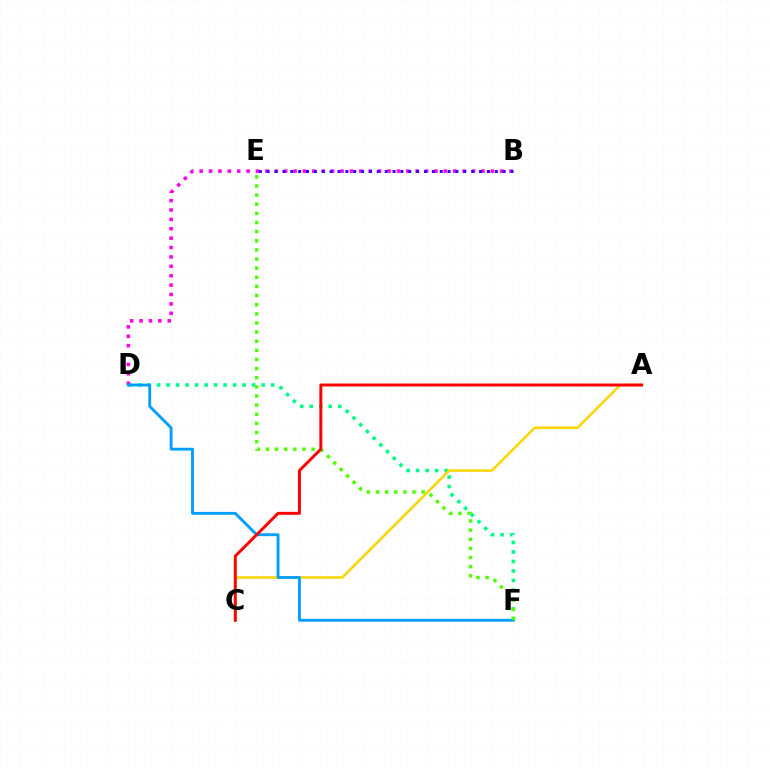{('D', 'F'): [{'color': '#00ff86', 'line_style': 'dotted', 'thickness': 2.58}, {'color': '#009eff', 'line_style': 'solid', 'thickness': 2.05}], ('B', 'D'): [{'color': '#ff00ed', 'line_style': 'dotted', 'thickness': 2.55}], ('A', 'C'): [{'color': '#ffd500', 'line_style': 'solid', 'thickness': 1.81}, {'color': '#ff0000', 'line_style': 'solid', 'thickness': 2.13}], ('E', 'F'): [{'color': '#4fff00', 'line_style': 'dotted', 'thickness': 2.48}], ('B', 'E'): [{'color': '#3700ff', 'line_style': 'dotted', 'thickness': 2.14}]}